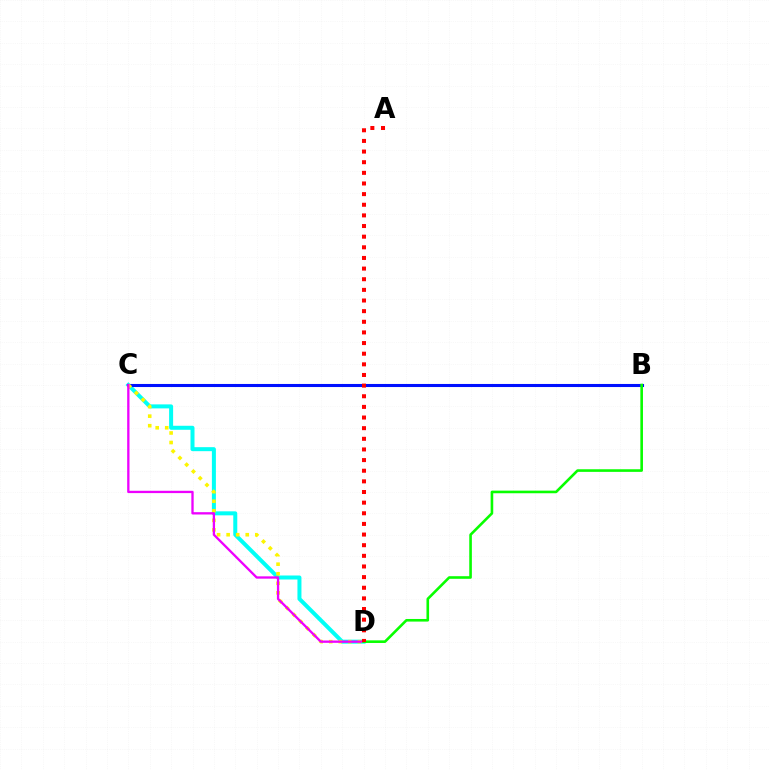{('C', 'D'): [{'color': '#00fff6', 'line_style': 'solid', 'thickness': 2.88}, {'color': '#fcf500', 'line_style': 'dotted', 'thickness': 2.6}, {'color': '#ee00ff', 'line_style': 'solid', 'thickness': 1.67}], ('B', 'C'): [{'color': '#0010ff', 'line_style': 'solid', 'thickness': 2.21}], ('B', 'D'): [{'color': '#08ff00', 'line_style': 'solid', 'thickness': 1.88}], ('A', 'D'): [{'color': '#ff0000', 'line_style': 'dotted', 'thickness': 2.89}]}